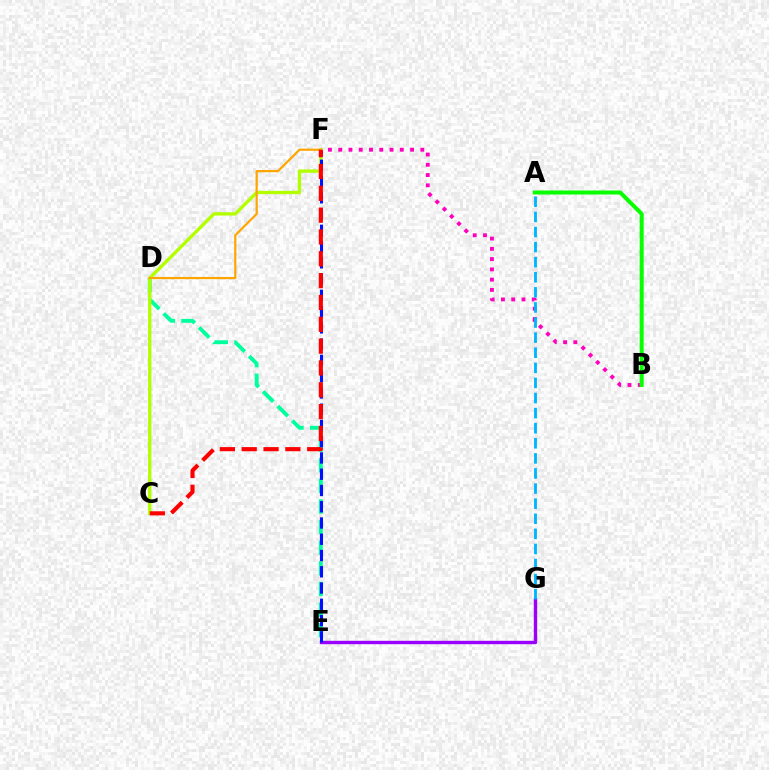{('D', 'E'): [{'color': '#00ff9d', 'line_style': 'dashed', 'thickness': 2.8}], ('B', 'F'): [{'color': '#ff00bd', 'line_style': 'dotted', 'thickness': 2.79}], ('C', 'F'): [{'color': '#b3ff00', 'line_style': 'solid', 'thickness': 2.39}, {'color': '#ff0000', 'line_style': 'dashed', 'thickness': 2.97}], ('E', 'G'): [{'color': '#9b00ff', 'line_style': 'solid', 'thickness': 2.45}], ('D', 'F'): [{'color': '#ffa500', 'line_style': 'solid', 'thickness': 1.58}], ('A', 'G'): [{'color': '#00b5ff', 'line_style': 'dashed', 'thickness': 2.05}], ('E', 'F'): [{'color': '#0010ff', 'line_style': 'dashed', 'thickness': 2.21}], ('A', 'B'): [{'color': '#08ff00', 'line_style': 'solid', 'thickness': 2.89}]}